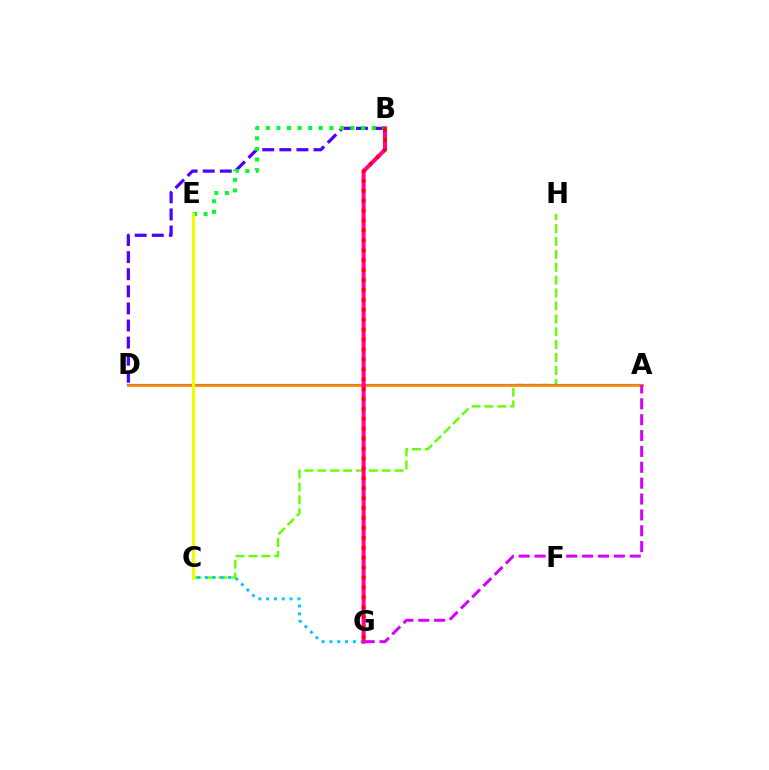{('C', 'H'): [{'color': '#66ff00', 'line_style': 'dashed', 'thickness': 1.75}], ('C', 'E'): [{'color': '#00ffaf', 'line_style': 'dotted', 'thickness': 2.16}, {'color': '#eeff00', 'line_style': 'solid', 'thickness': 2.22}], ('A', 'D'): [{'color': '#003fff', 'line_style': 'solid', 'thickness': 1.53}, {'color': '#ff8800', 'line_style': 'solid', 'thickness': 1.94}], ('B', 'D'): [{'color': '#4f00ff', 'line_style': 'dashed', 'thickness': 2.32}], ('C', 'G'): [{'color': '#00c7ff', 'line_style': 'dotted', 'thickness': 2.12}], ('A', 'G'): [{'color': '#d600ff', 'line_style': 'dashed', 'thickness': 2.16}], ('B', 'E'): [{'color': '#00ff27', 'line_style': 'dotted', 'thickness': 2.88}], ('B', 'G'): [{'color': '#ff00a0', 'line_style': 'solid', 'thickness': 2.9}, {'color': '#ff0000', 'line_style': 'dotted', 'thickness': 2.69}]}